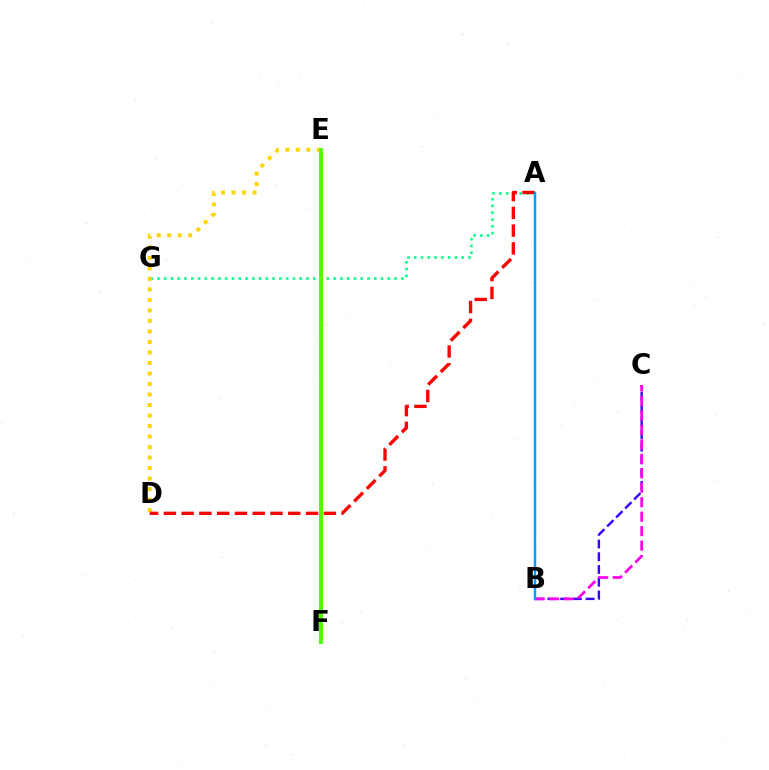{('B', 'C'): [{'color': '#3700ff', 'line_style': 'dashed', 'thickness': 1.73}, {'color': '#ff00ed', 'line_style': 'dashed', 'thickness': 1.96}], ('A', 'G'): [{'color': '#00ff86', 'line_style': 'dotted', 'thickness': 1.84}], ('D', 'E'): [{'color': '#ffd500', 'line_style': 'dotted', 'thickness': 2.86}], ('A', 'D'): [{'color': '#ff0000', 'line_style': 'dashed', 'thickness': 2.41}], ('A', 'B'): [{'color': '#009eff', 'line_style': 'solid', 'thickness': 1.78}], ('E', 'F'): [{'color': '#4fff00', 'line_style': 'solid', 'thickness': 2.84}]}